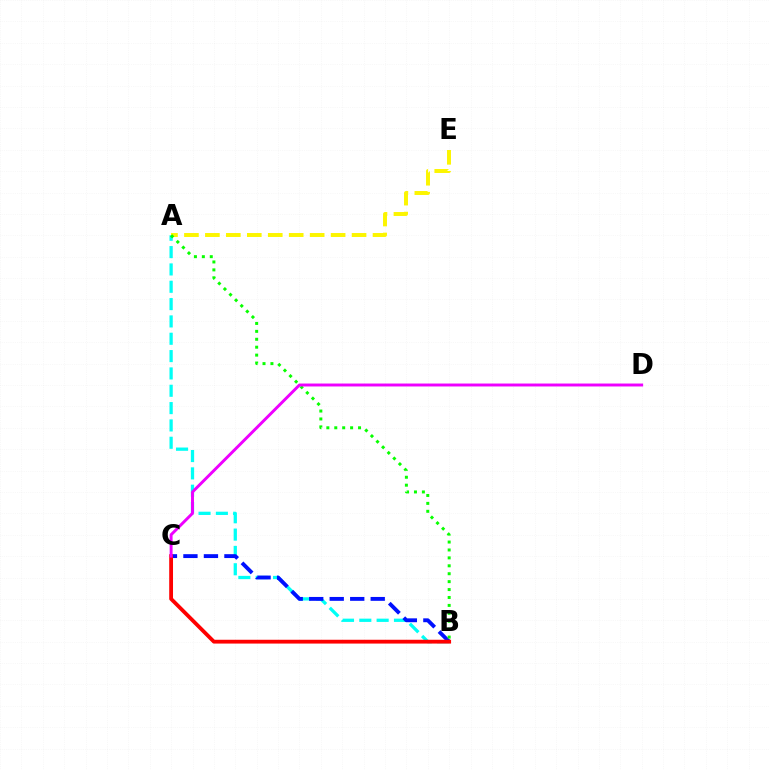{('A', 'B'): [{'color': '#00fff6', 'line_style': 'dashed', 'thickness': 2.35}, {'color': '#08ff00', 'line_style': 'dotted', 'thickness': 2.15}], ('A', 'E'): [{'color': '#fcf500', 'line_style': 'dashed', 'thickness': 2.85}], ('B', 'C'): [{'color': '#0010ff', 'line_style': 'dashed', 'thickness': 2.79}, {'color': '#ff0000', 'line_style': 'solid', 'thickness': 2.74}], ('C', 'D'): [{'color': '#ee00ff', 'line_style': 'solid', 'thickness': 2.11}]}